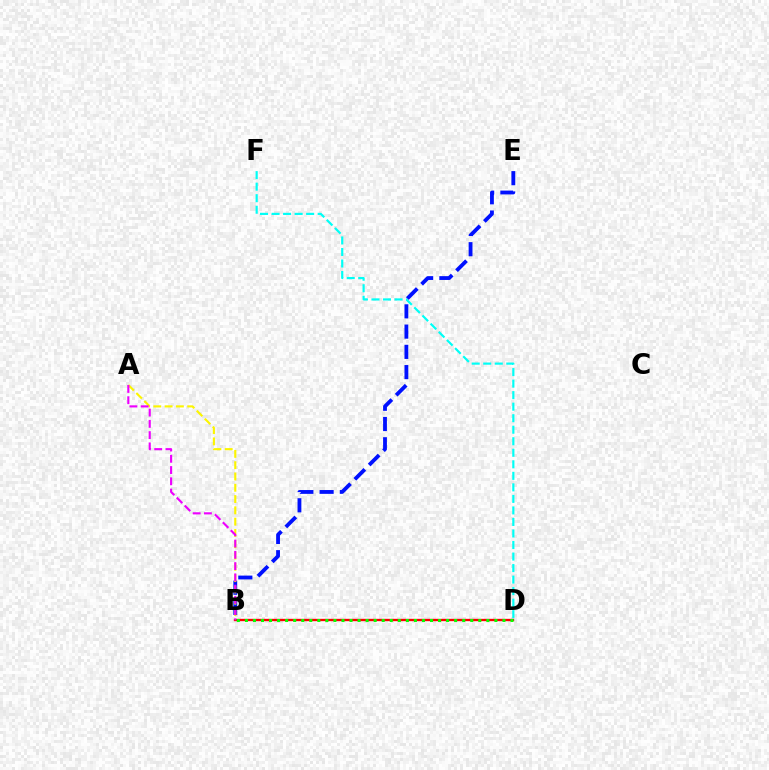{('B', 'E'): [{'color': '#0010ff', 'line_style': 'dashed', 'thickness': 2.75}], ('A', 'B'): [{'color': '#fcf500', 'line_style': 'dashed', 'thickness': 1.53}, {'color': '#ee00ff', 'line_style': 'dashed', 'thickness': 1.53}], ('B', 'D'): [{'color': '#ff0000', 'line_style': 'solid', 'thickness': 1.69}, {'color': '#08ff00', 'line_style': 'dotted', 'thickness': 2.19}], ('D', 'F'): [{'color': '#00fff6', 'line_style': 'dashed', 'thickness': 1.57}]}